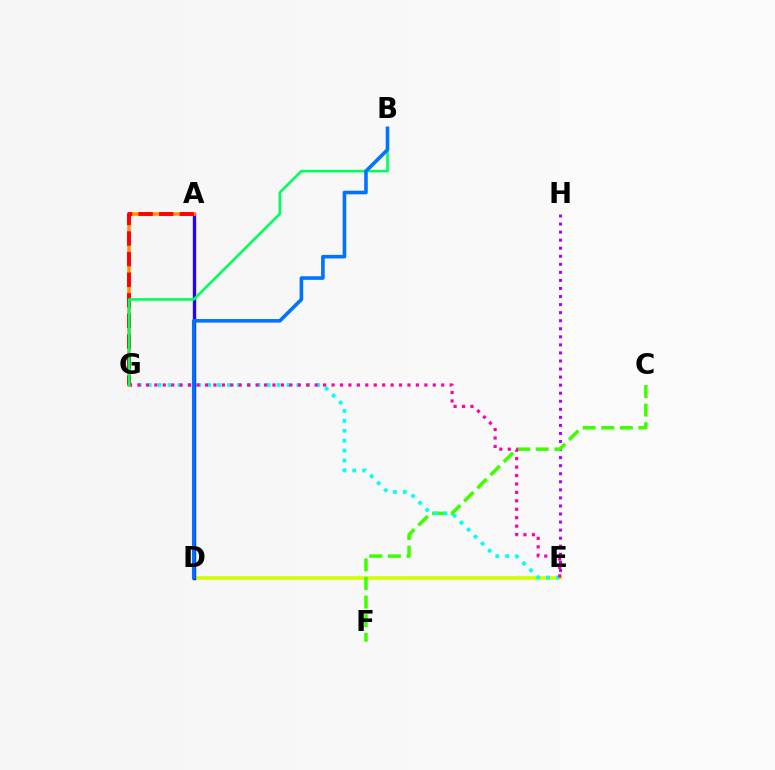{('E', 'H'): [{'color': '#b900ff', 'line_style': 'dotted', 'thickness': 2.19}], ('D', 'E'): [{'color': '#d1ff00', 'line_style': 'solid', 'thickness': 2.61}], ('C', 'F'): [{'color': '#3dff00', 'line_style': 'dashed', 'thickness': 2.53}], ('E', 'G'): [{'color': '#00fff6', 'line_style': 'dotted', 'thickness': 2.69}, {'color': '#ff00ac', 'line_style': 'dotted', 'thickness': 2.29}], ('A', 'D'): [{'color': '#2500ff', 'line_style': 'solid', 'thickness': 2.41}], ('A', 'G'): [{'color': '#ff9400', 'line_style': 'solid', 'thickness': 2.53}, {'color': '#ff0000', 'line_style': 'dashed', 'thickness': 2.8}], ('B', 'G'): [{'color': '#00ff5c', 'line_style': 'solid', 'thickness': 1.91}], ('B', 'D'): [{'color': '#0074ff', 'line_style': 'solid', 'thickness': 2.59}]}